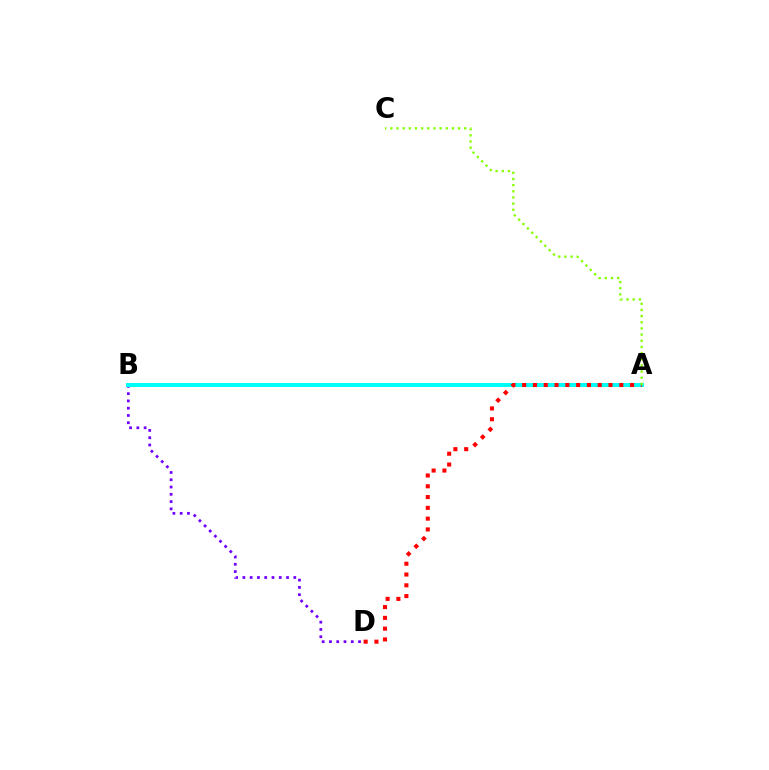{('B', 'D'): [{'color': '#7200ff', 'line_style': 'dotted', 'thickness': 1.98}], ('A', 'B'): [{'color': '#00fff6', 'line_style': 'solid', 'thickness': 2.87}], ('A', 'D'): [{'color': '#ff0000', 'line_style': 'dotted', 'thickness': 2.93}], ('A', 'C'): [{'color': '#84ff00', 'line_style': 'dotted', 'thickness': 1.67}]}